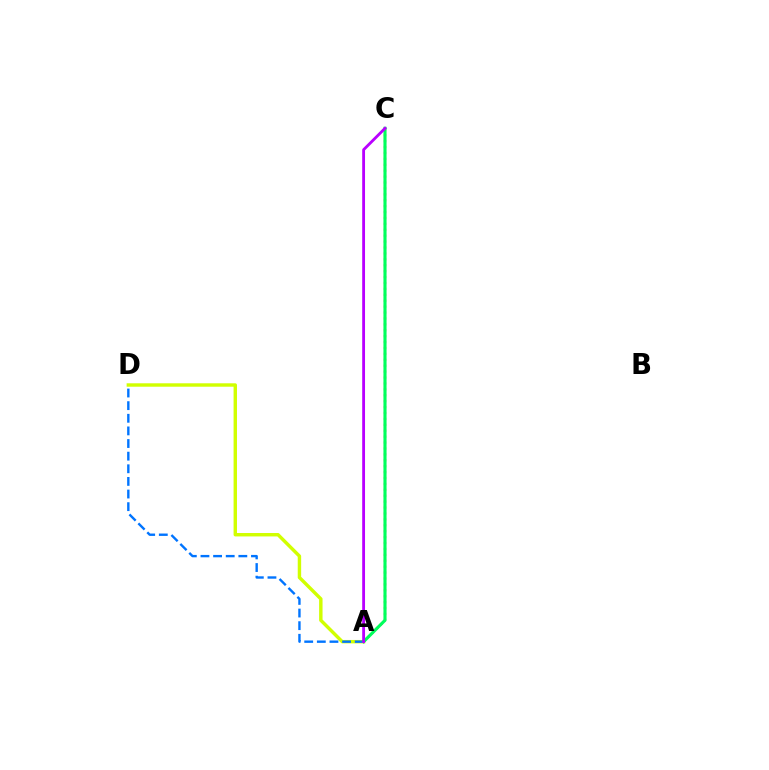{('A', 'D'): [{'color': '#d1ff00', 'line_style': 'solid', 'thickness': 2.46}, {'color': '#0074ff', 'line_style': 'dashed', 'thickness': 1.72}], ('A', 'C'): [{'color': '#ff0000', 'line_style': 'dotted', 'thickness': 1.61}, {'color': '#00ff5c', 'line_style': 'solid', 'thickness': 2.24}, {'color': '#b900ff', 'line_style': 'solid', 'thickness': 2.04}]}